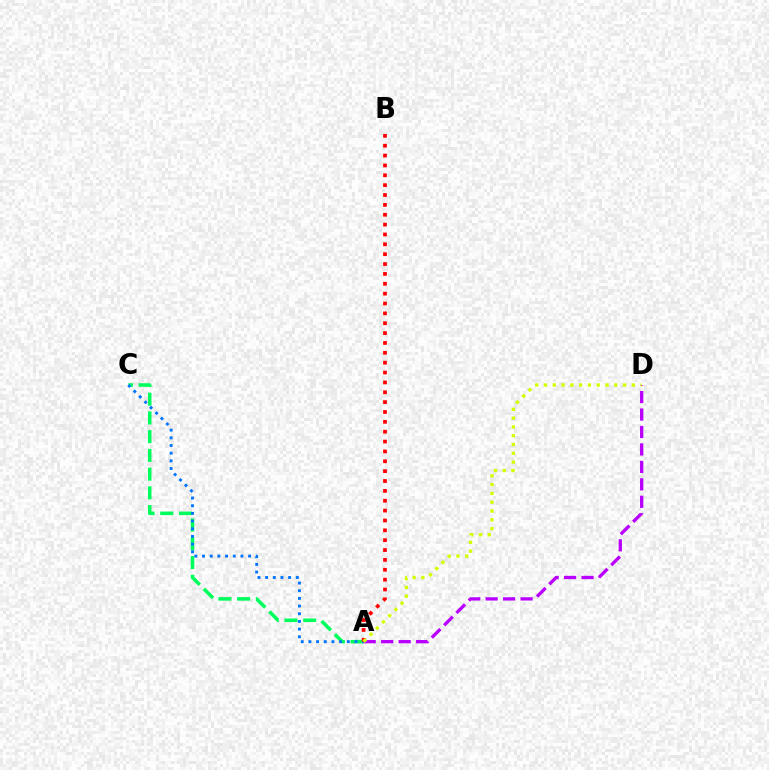{('A', 'C'): [{'color': '#00ff5c', 'line_style': 'dashed', 'thickness': 2.55}, {'color': '#0074ff', 'line_style': 'dotted', 'thickness': 2.09}], ('A', 'B'): [{'color': '#ff0000', 'line_style': 'dotted', 'thickness': 2.68}], ('A', 'D'): [{'color': '#b900ff', 'line_style': 'dashed', 'thickness': 2.37}, {'color': '#d1ff00', 'line_style': 'dotted', 'thickness': 2.39}]}